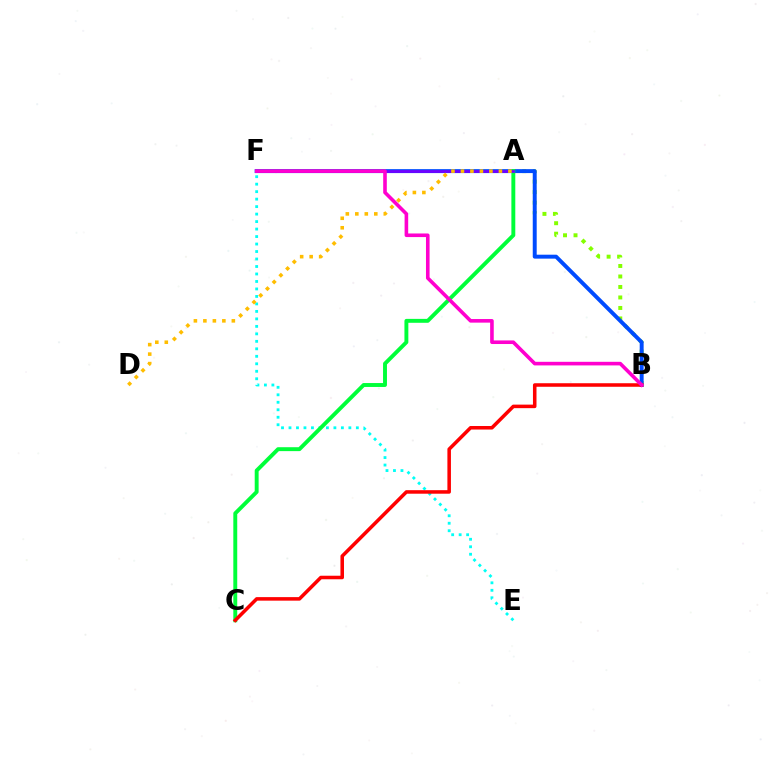{('E', 'F'): [{'color': '#00fff6', 'line_style': 'dotted', 'thickness': 2.03}], ('A', 'B'): [{'color': '#84ff00', 'line_style': 'dotted', 'thickness': 2.85}], ('B', 'F'): [{'color': '#004bff', 'line_style': 'solid', 'thickness': 2.84}, {'color': '#ff00cf', 'line_style': 'solid', 'thickness': 2.59}], ('A', 'C'): [{'color': '#00ff39', 'line_style': 'solid', 'thickness': 2.82}], ('A', 'F'): [{'color': '#7200ff', 'line_style': 'solid', 'thickness': 1.96}], ('A', 'D'): [{'color': '#ffbd00', 'line_style': 'dotted', 'thickness': 2.58}], ('B', 'C'): [{'color': '#ff0000', 'line_style': 'solid', 'thickness': 2.55}]}